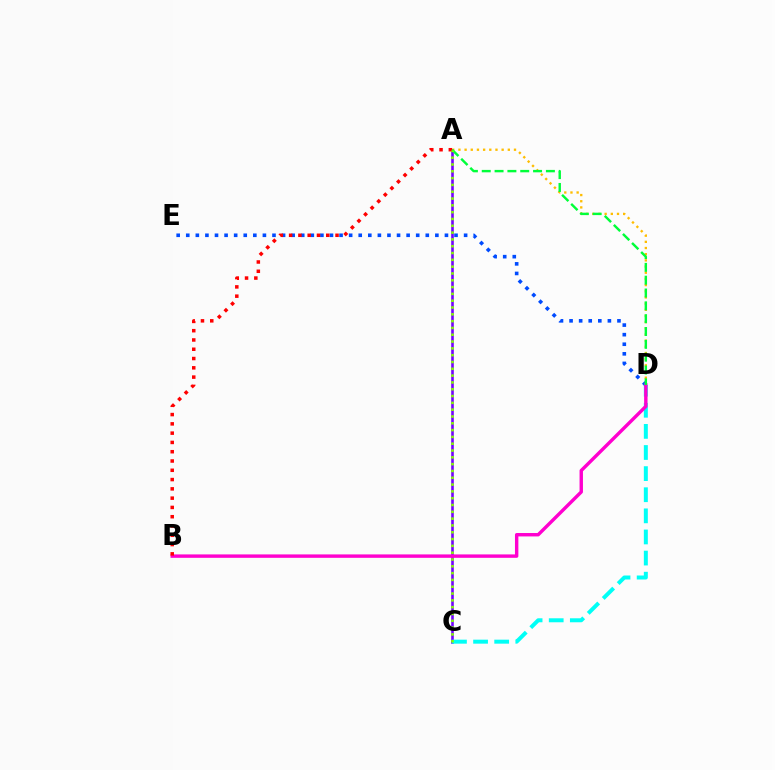{('A', 'C'): [{'color': '#7200ff', 'line_style': 'solid', 'thickness': 1.87}, {'color': '#84ff00', 'line_style': 'dotted', 'thickness': 1.85}], ('A', 'D'): [{'color': '#ffbd00', 'line_style': 'dotted', 'thickness': 1.68}, {'color': '#00ff39', 'line_style': 'dashed', 'thickness': 1.74}], ('C', 'D'): [{'color': '#00fff6', 'line_style': 'dashed', 'thickness': 2.87}], ('D', 'E'): [{'color': '#004bff', 'line_style': 'dotted', 'thickness': 2.6}], ('B', 'D'): [{'color': '#ff00cf', 'line_style': 'solid', 'thickness': 2.45}], ('A', 'B'): [{'color': '#ff0000', 'line_style': 'dotted', 'thickness': 2.52}]}